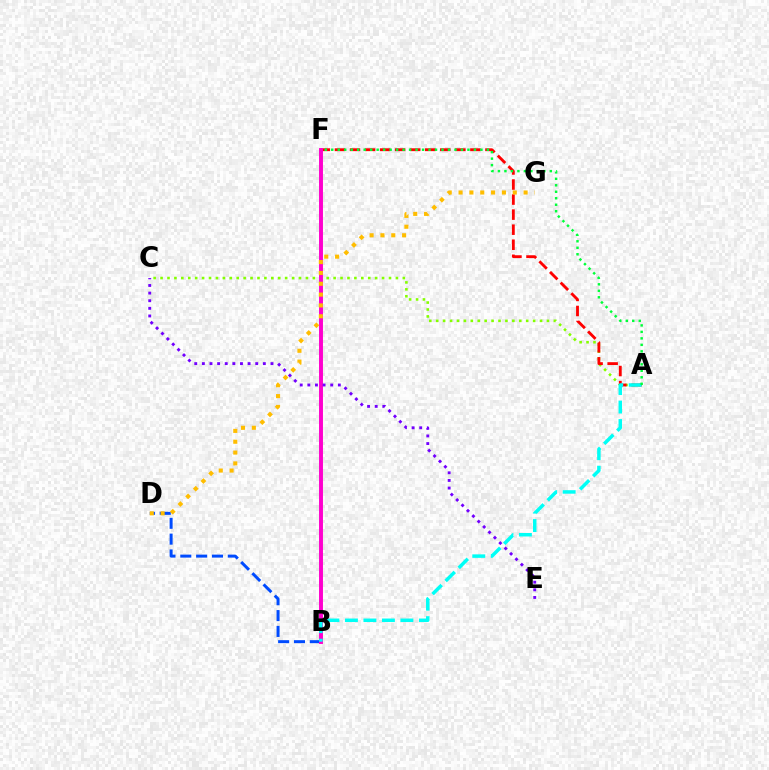{('B', 'D'): [{'color': '#004bff', 'line_style': 'dashed', 'thickness': 2.15}], ('A', 'C'): [{'color': '#84ff00', 'line_style': 'dotted', 'thickness': 1.88}], ('A', 'F'): [{'color': '#ff0000', 'line_style': 'dashed', 'thickness': 2.04}, {'color': '#00ff39', 'line_style': 'dotted', 'thickness': 1.76}], ('B', 'F'): [{'color': '#ff00cf', 'line_style': 'solid', 'thickness': 2.83}], ('A', 'B'): [{'color': '#00fff6', 'line_style': 'dashed', 'thickness': 2.51}], ('C', 'E'): [{'color': '#7200ff', 'line_style': 'dotted', 'thickness': 2.07}], ('D', 'G'): [{'color': '#ffbd00', 'line_style': 'dotted', 'thickness': 2.94}]}